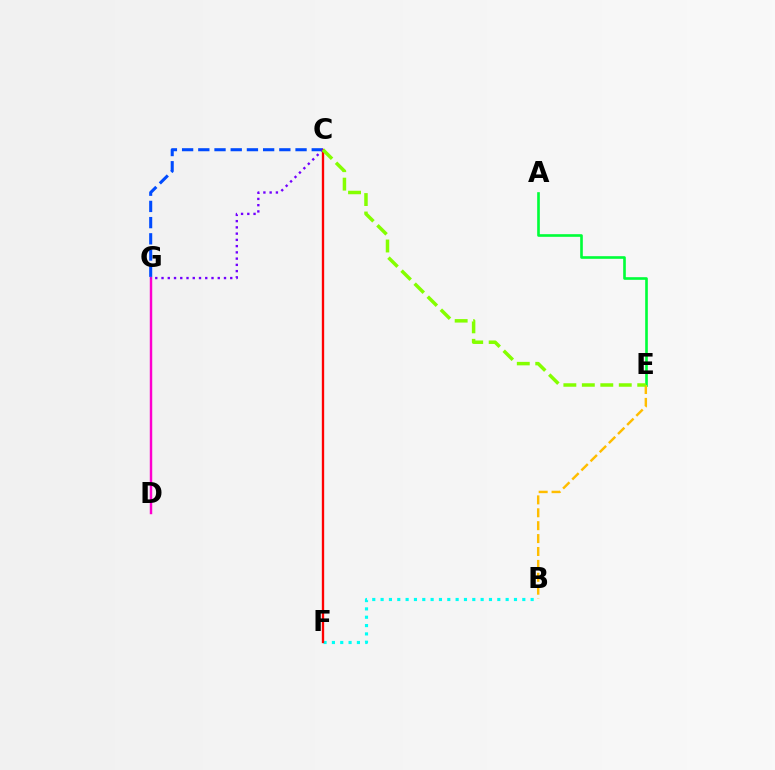{('B', 'F'): [{'color': '#00fff6', 'line_style': 'dotted', 'thickness': 2.26}], ('D', 'G'): [{'color': '#ff00cf', 'line_style': 'solid', 'thickness': 1.76}], ('A', 'E'): [{'color': '#00ff39', 'line_style': 'solid', 'thickness': 1.9}], ('C', 'G'): [{'color': '#004bff', 'line_style': 'dashed', 'thickness': 2.2}, {'color': '#7200ff', 'line_style': 'dotted', 'thickness': 1.7}], ('C', 'F'): [{'color': '#ff0000', 'line_style': 'solid', 'thickness': 1.68}], ('B', 'E'): [{'color': '#ffbd00', 'line_style': 'dashed', 'thickness': 1.75}], ('C', 'E'): [{'color': '#84ff00', 'line_style': 'dashed', 'thickness': 2.51}]}